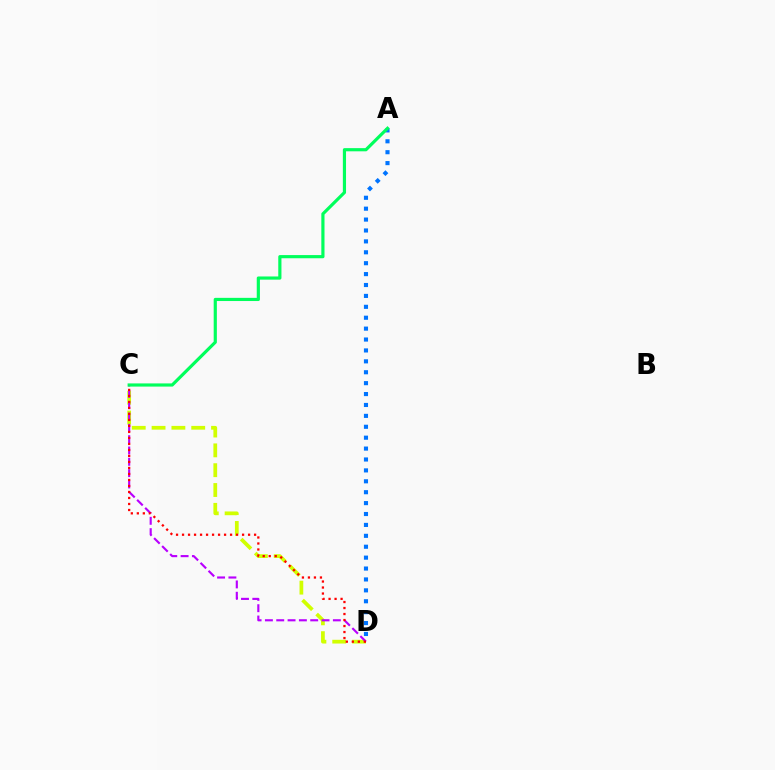{('A', 'D'): [{'color': '#0074ff', 'line_style': 'dotted', 'thickness': 2.96}], ('C', 'D'): [{'color': '#d1ff00', 'line_style': 'dashed', 'thickness': 2.69}, {'color': '#b900ff', 'line_style': 'dashed', 'thickness': 1.54}, {'color': '#ff0000', 'line_style': 'dotted', 'thickness': 1.63}], ('A', 'C'): [{'color': '#00ff5c', 'line_style': 'solid', 'thickness': 2.29}]}